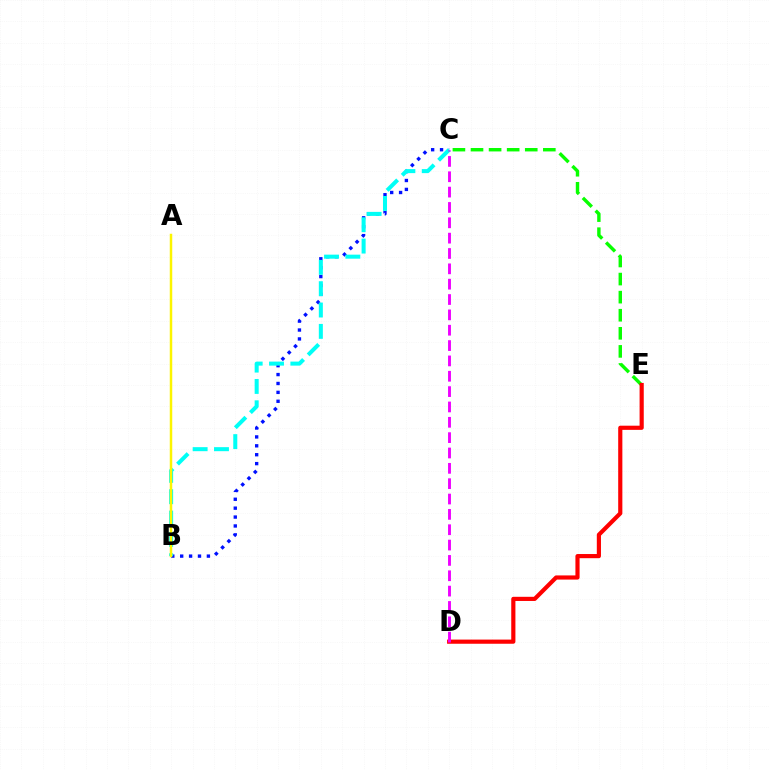{('B', 'C'): [{'color': '#0010ff', 'line_style': 'dotted', 'thickness': 2.42}, {'color': '#00fff6', 'line_style': 'dashed', 'thickness': 2.9}], ('C', 'E'): [{'color': '#08ff00', 'line_style': 'dashed', 'thickness': 2.46}], ('D', 'E'): [{'color': '#ff0000', 'line_style': 'solid', 'thickness': 3.0}], ('A', 'B'): [{'color': '#fcf500', 'line_style': 'solid', 'thickness': 1.79}], ('C', 'D'): [{'color': '#ee00ff', 'line_style': 'dashed', 'thickness': 2.08}]}